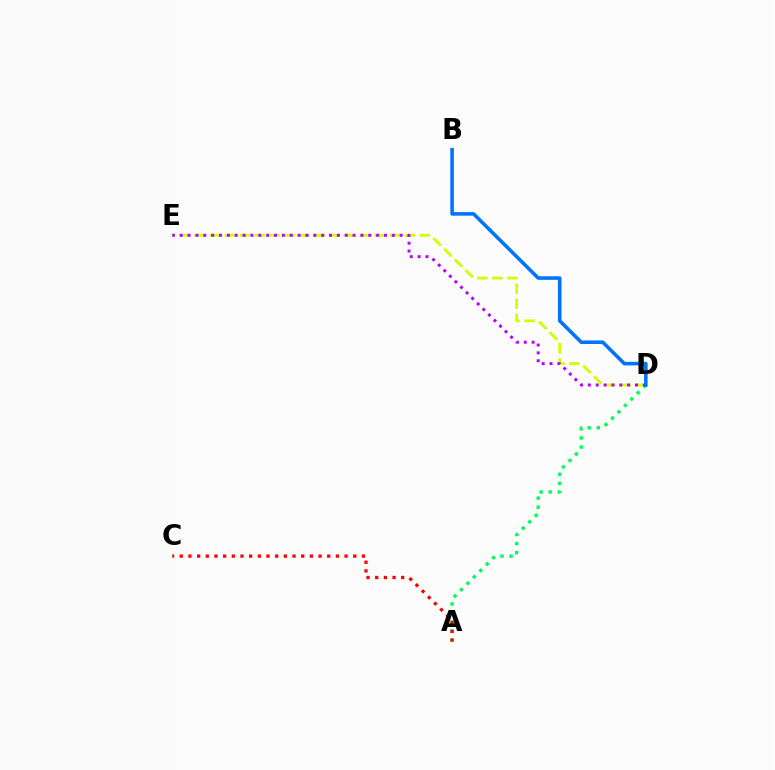{('A', 'D'): [{'color': '#00ff5c', 'line_style': 'dotted', 'thickness': 2.46}], ('D', 'E'): [{'color': '#d1ff00', 'line_style': 'dashed', 'thickness': 2.04}, {'color': '#b900ff', 'line_style': 'dotted', 'thickness': 2.13}], ('A', 'C'): [{'color': '#ff0000', 'line_style': 'dotted', 'thickness': 2.36}], ('B', 'D'): [{'color': '#0074ff', 'line_style': 'solid', 'thickness': 2.57}]}